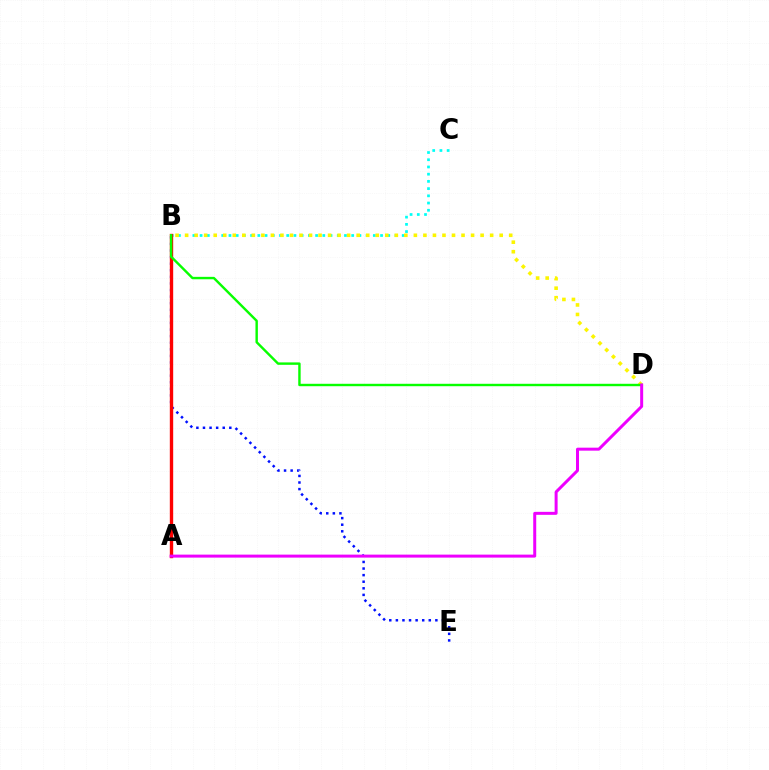{('B', 'C'): [{'color': '#00fff6', 'line_style': 'dotted', 'thickness': 1.96}], ('B', 'D'): [{'color': '#fcf500', 'line_style': 'dotted', 'thickness': 2.59}, {'color': '#08ff00', 'line_style': 'solid', 'thickness': 1.74}], ('B', 'E'): [{'color': '#0010ff', 'line_style': 'dotted', 'thickness': 1.79}], ('A', 'B'): [{'color': '#ff0000', 'line_style': 'solid', 'thickness': 2.43}], ('A', 'D'): [{'color': '#ee00ff', 'line_style': 'solid', 'thickness': 2.15}]}